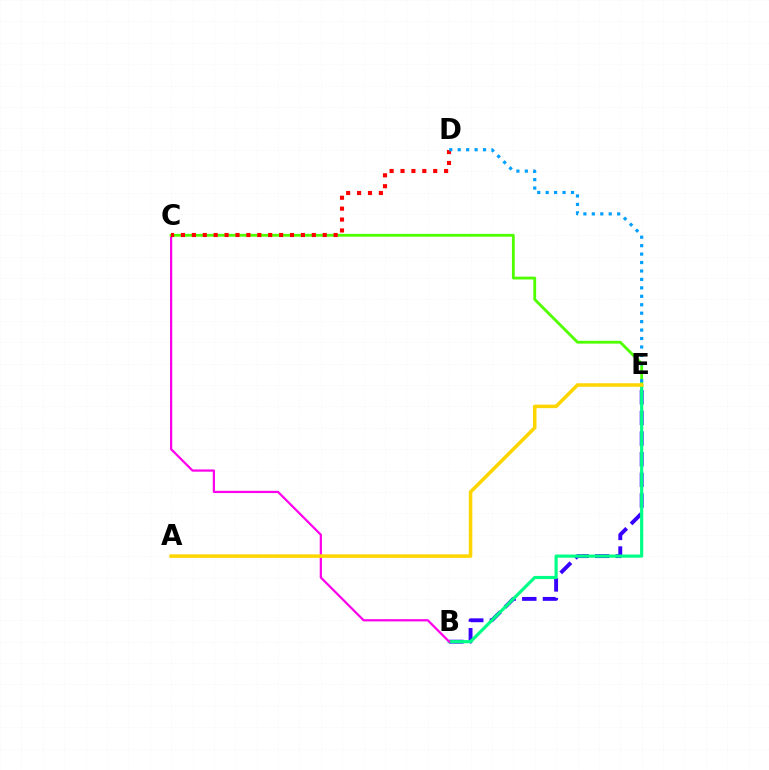{('B', 'E'): [{'color': '#3700ff', 'line_style': 'dashed', 'thickness': 2.8}, {'color': '#00ff86', 'line_style': 'solid', 'thickness': 2.29}], ('B', 'C'): [{'color': '#ff00ed', 'line_style': 'solid', 'thickness': 1.61}], ('C', 'E'): [{'color': '#4fff00', 'line_style': 'solid', 'thickness': 2.04}], ('C', 'D'): [{'color': '#ff0000', 'line_style': 'dotted', 'thickness': 2.96}], ('A', 'E'): [{'color': '#ffd500', 'line_style': 'solid', 'thickness': 2.53}], ('D', 'E'): [{'color': '#009eff', 'line_style': 'dotted', 'thickness': 2.29}]}